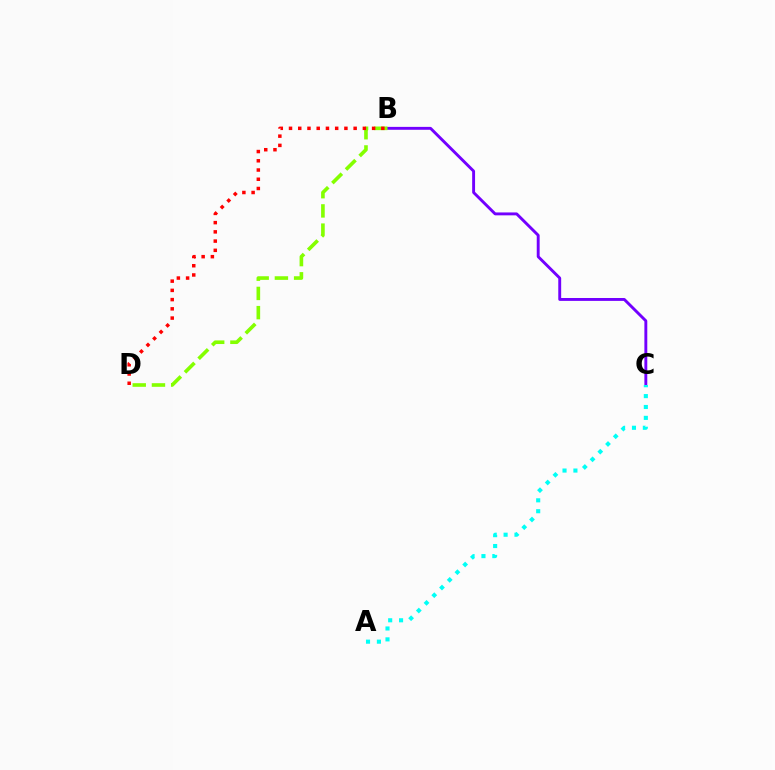{('B', 'C'): [{'color': '#7200ff', 'line_style': 'solid', 'thickness': 2.09}], ('B', 'D'): [{'color': '#84ff00', 'line_style': 'dashed', 'thickness': 2.61}, {'color': '#ff0000', 'line_style': 'dotted', 'thickness': 2.51}], ('A', 'C'): [{'color': '#00fff6', 'line_style': 'dotted', 'thickness': 2.96}]}